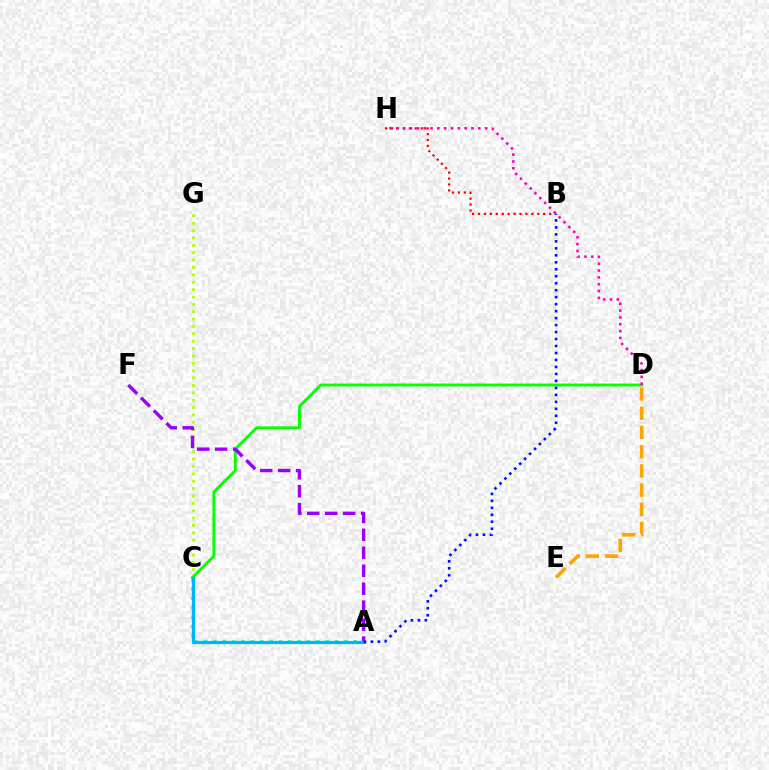{('C', 'G'): [{'color': '#b3ff00', 'line_style': 'dotted', 'thickness': 2.0}], ('B', 'H'): [{'color': '#ff0000', 'line_style': 'dotted', 'thickness': 1.61}], ('C', 'D'): [{'color': '#08ff00', 'line_style': 'solid', 'thickness': 2.08}], ('A', 'C'): [{'color': '#00ff9d', 'line_style': 'dotted', 'thickness': 2.54}, {'color': '#00b5ff', 'line_style': 'solid', 'thickness': 2.31}], ('D', 'H'): [{'color': '#ff00bd', 'line_style': 'dotted', 'thickness': 1.86}], ('D', 'E'): [{'color': '#ffa500', 'line_style': 'dashed', 'thickness': 2.61}], ('A', 'F'): [{'color': '#9b00ff', 'line_style': 'dashed', 'thickness': 2.44}], ('A', 'B'): [{'color': '#0010ff', 'line_style': 'dotted', 'thickness': 1.9}]}